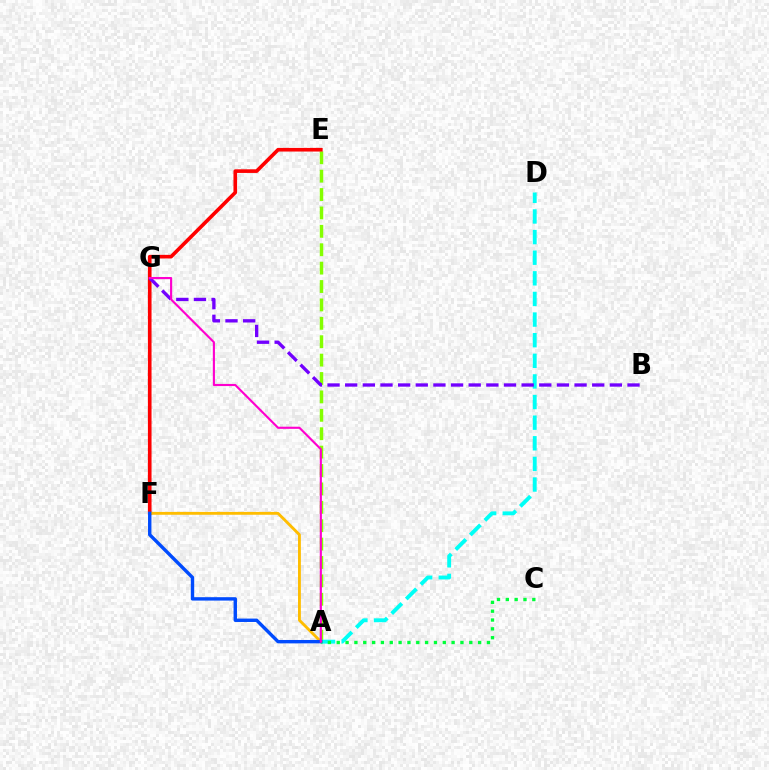{('A', 'E'): [{'color': '#84ff00', 'line_style': 'dashed', 'thickness': 2.5}], ('A', 'D'): [{'color': '#00fff6', 'line_style': 'dashed', 'thickness': 2.8}], ('E', 'F'): [{'color': '#ff0000', 'line_style': 'solid', 'thickness': 2.62}], ('B', 'G'): [{'color': '#7200ff', 'line_style': 'dashed', 'thickness': 2.4}], ('A', 'F'): [{'color': '#ffbd00', 'line_style': 'solid', 'thickness': 2.06}, {'color': '#004bff', 'line_style': 'solid', 'thickness': 2.45}], ('A', 'C'): [{'color': '#00ff39', 'line_style': 'dotted', 'thickness': 2.4}], ('A', 'G'): [{'color': '#ff00cf', 'line_style': 'solid', 'thickness': 1.54}]}